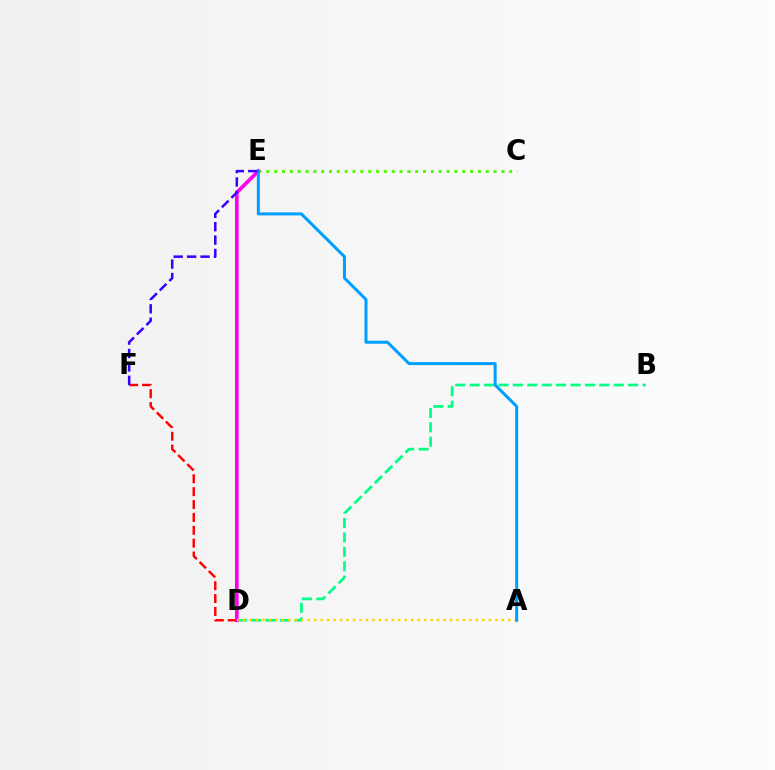{('B', 'D'): [{'color': '#00ff86', 'line_style': 'dashed', 'thickness': 1.96}], ('C', 'E'): [{'color': '#4fff00', 'line_style': 'dotted', 'thickness': 2.13}], ('D', 'F'): [{'color': '#ff0000', 'line_style': 'dashed', 'thickness': 1.75}], ('D', 'E'): [{'color': '#ff00ed', 'line_style': 'solid', 'thickness': 2.64}], ('A', 'D'): [{'color': '#ffd500', 'line_style': 'dotted', 'thickness': 1.76}], ('A', 'E'): [{'color': '#009eff', 'line_style': 'solid', 'thickness': 2.17}], ('E', 'F'): [{'color': '#3700ff', 'line_style': 'dashed', 'thickness': 1.82}]}